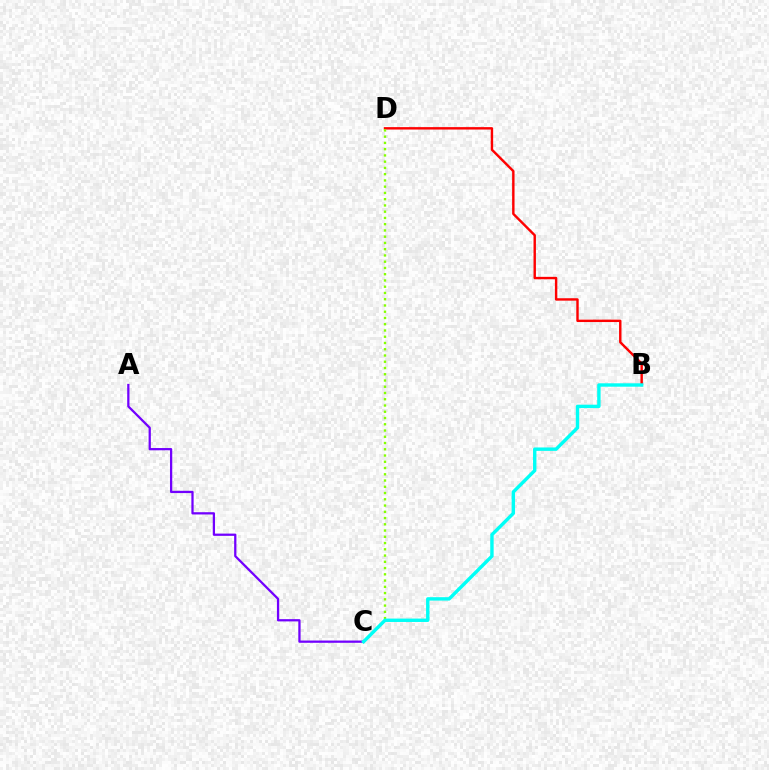{('B', 'D'): [{'color': '#ff0000', 'line_style': 'solid', 'thickness': 1.74}], ('A', 'C'): [{'color': '#7200ff', 'line_style': 'solid', 'thickness': 1.63}], ('C', 'D'): [{'color': '#84ff00', 'line_style': 'dotted', 'thickness': 1.7}], ('B', 'C'): [{'color': '#00fff6', 'line_style': 'solid', 'thickness': 2.45}]}